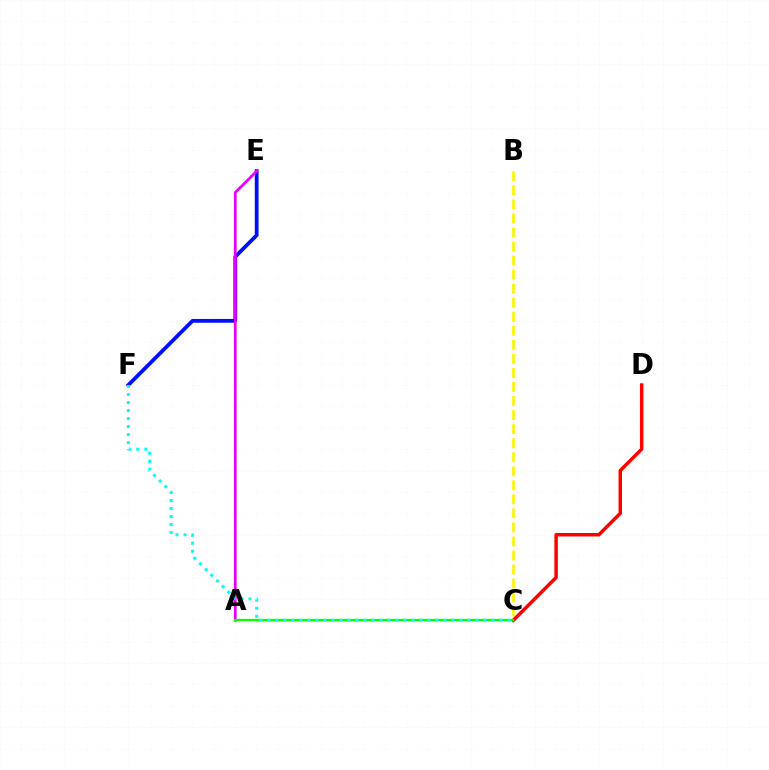{('E', 'F'): [{'color': '#0010ff', 'line_style': 'solid', 'thickness': 2.73}], ('A', 'E'): [{'color': '#ee00ff', 'line_style': 'solid', 'thickness': 1.96}], ('B', 'C'): [{'color': '#fcf500', 'line_style': 'dashed', 'thickness': 1.91}], ('C', 'D'): [{'color': '#ff0000', 'line_style': 'solid', 'thickness': 2.5}], ('A', 'C'): [{'color': '#08ff00', 'line_style': 'solid', 'thickness': 1.62}], ('C', 'F'): [{'color': '#00fff6', 'line_style': 'dotted', 'thickness': 2.18}]}